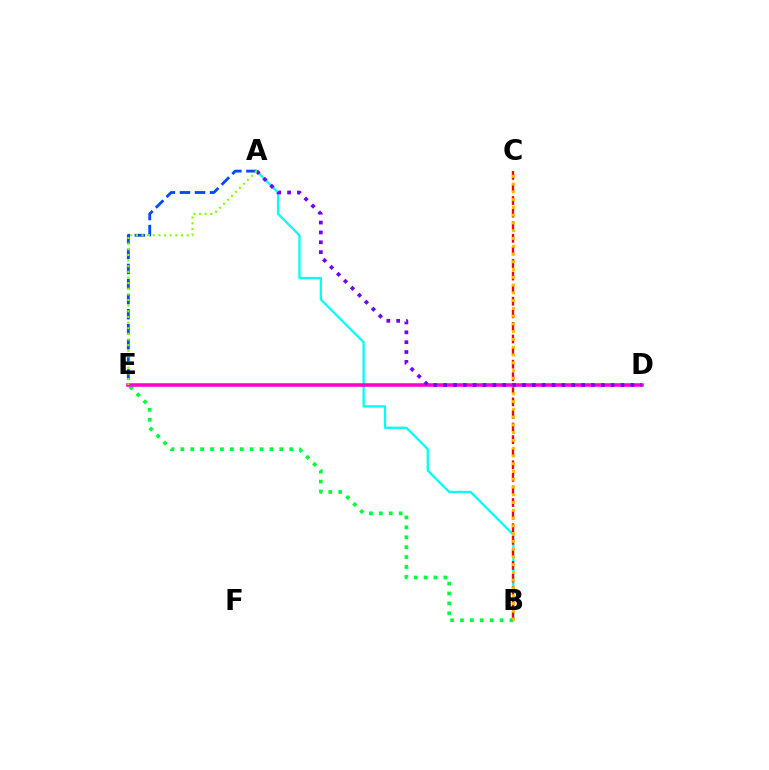{('A', 'E'): [{'color': '#004bff', 'line_style': 'dashed', 'thickness': 2.05}, {'color': '#84ff00', 'line_style': 'dotted', 'thickness': 1.53}], ('B', 'E'): [{'color': '#00ff39', 'line_style': 'dotted', 'thickness': 2.69}], ('A', 'B'): [{'color': '#00fff6', 'line_style': 'solid', 'thickness': 1.64}], ('D', 'E'): [{'color': '#ff00cf', 'line_style': 'solid', 'thickness': 2.56}], ('B', 'C'): [{'color': '#ff0000', 'line_style': 'dashed', 'thickness': 1.71}, {'color': '#ffbd00', 'line_style': 'dotted', 'thickness': 2.11}], ('A', 'D'): [{'color': '#7200ff', 'line_style': 'dotted', 'thickness': 2.68}]}